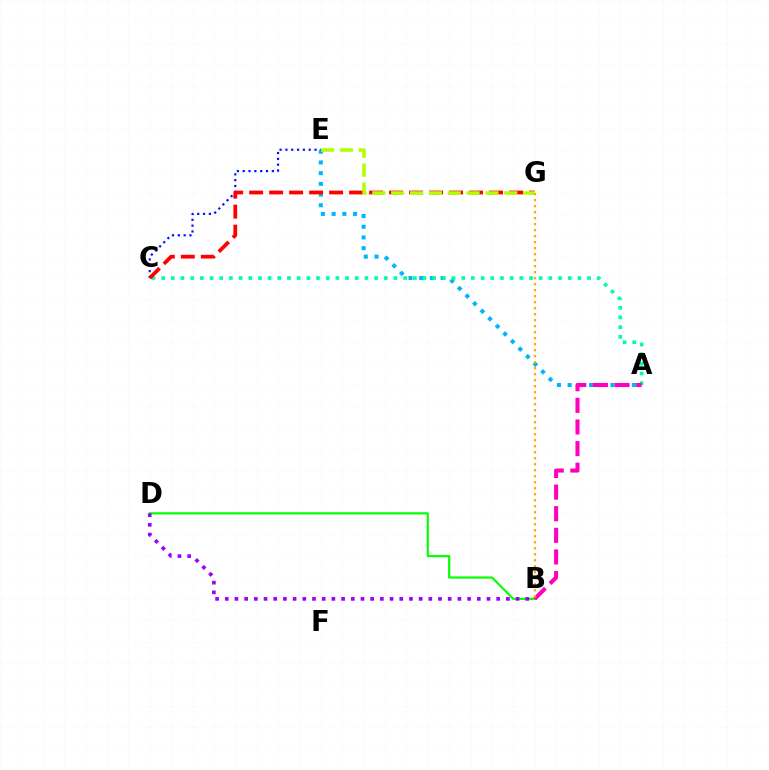{('B', 'D'): [{'color': '#08ff00', 'line_style': 'solid', 'thickness': 1.58}, {'color': '#9b00ff', 'line_style': 'dotted', 'thickness': 2.63}], ('A', 'E'): [{'color': '#00b5ff', 'line_style': 'dotted', 'thickness': 2.91}], ('A', 'C'): [{'color': '#00ff9d', 'line_style': 'dotted', 'thickness': 2.63}], ('C', 'E'): [{'color': '#0010ff', 'line_style': 'dotted', 'thickness': 1.58}], ('C', 'G'): [{'color': '#ff0000', 'line_style': 'dashed', 'thickness': 2.72}], ('E', 'G'): [{'color': '#b3ff00', 'line_style': 'dashed', 'thickness': 2.56}], ('A', 'B'): [{'color': '#ff00bd', 'line_style': 'dashed', 'thickness': 2.94}], ('B', 'G'): [{'color': '#ffa500', 'line_style': 'dotted', 'thickness': 1.63}]}